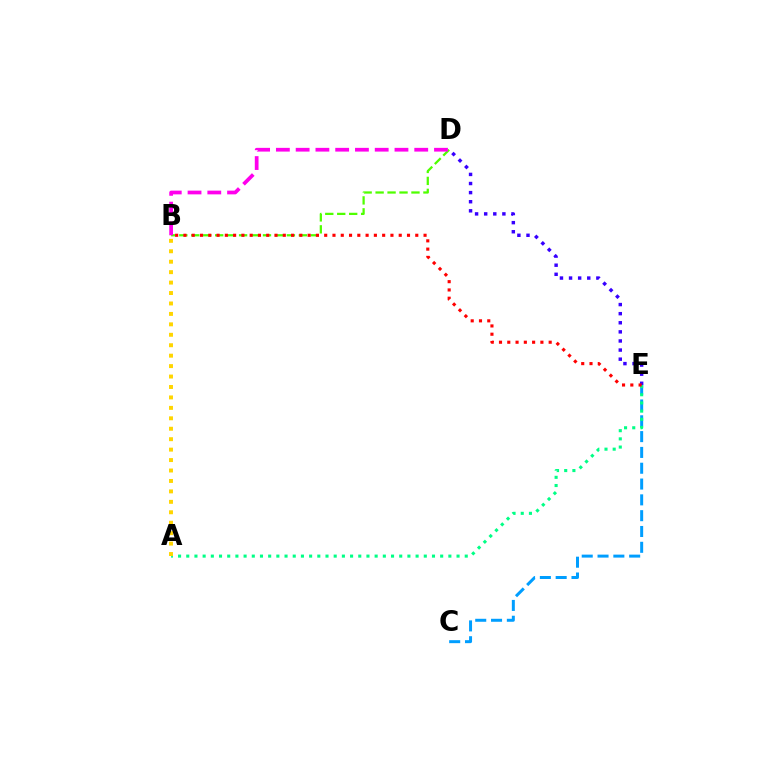{('D', 'E'): [{'color': '#3700ff', 'line_style': 'dotted', 'thickness': 2.47}], ('C', 'E'): [{'color': '#009eff', 'line_style': 'dashed', 'thickness': 2.15}], ('B', 'D'): [{'color': '#4fff00', 'line_style': 'dashed', 'thickness': 1.62}, {'color': '#ff00ed', 'line_style': 'dashed', 'thickness': 2.69}], ('A', 'E'): [{'color': '#00ff86', 'line_style': 'dotted', 'thickness': 2.23}], ('B', 'E'): [{'color': '#ff0000', 'line_style': 'dotted', 'thickness': 2.25}], ('A', 'B'): [{'color': '#ffd500', 'line_style': 'dotted', 'thickness': 2.84}]}